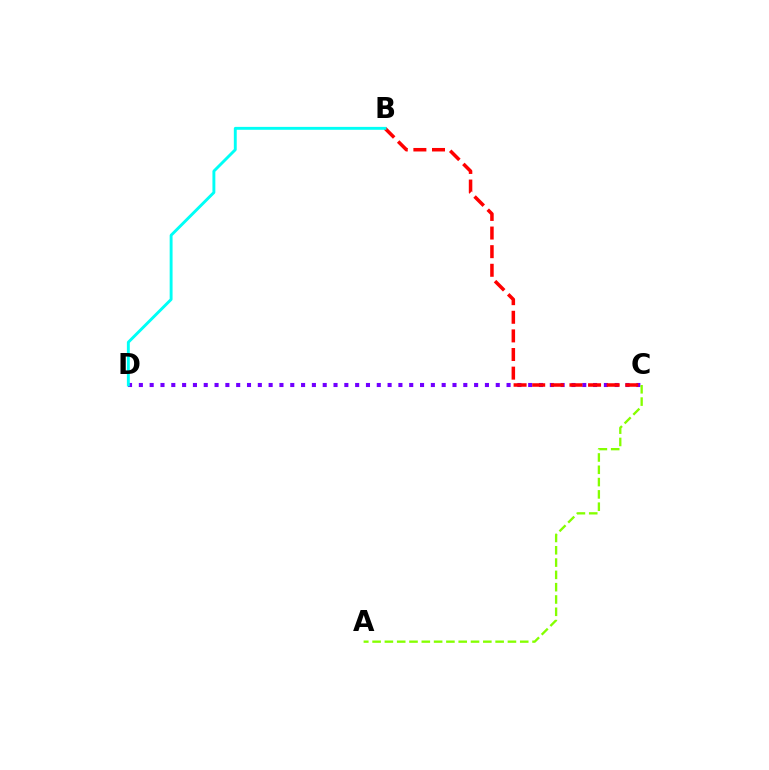{('C', 'D'): [{'color': '#7200ff', 'line_style': 'dotted', 'thickness': 2.94}], ('B', 'C'): [{'color': '#ff0000', 'line_style': 'dashed', 'thickness': 2.53}], ('A', 'C'): [{'color': '#84ff00', 'line_style': 'dashed', 'thickness': 1.67}], ('B', 'D'): [{'color': '#00fff6', 'line_style': 'solid', 'thickness': 2.09}]}